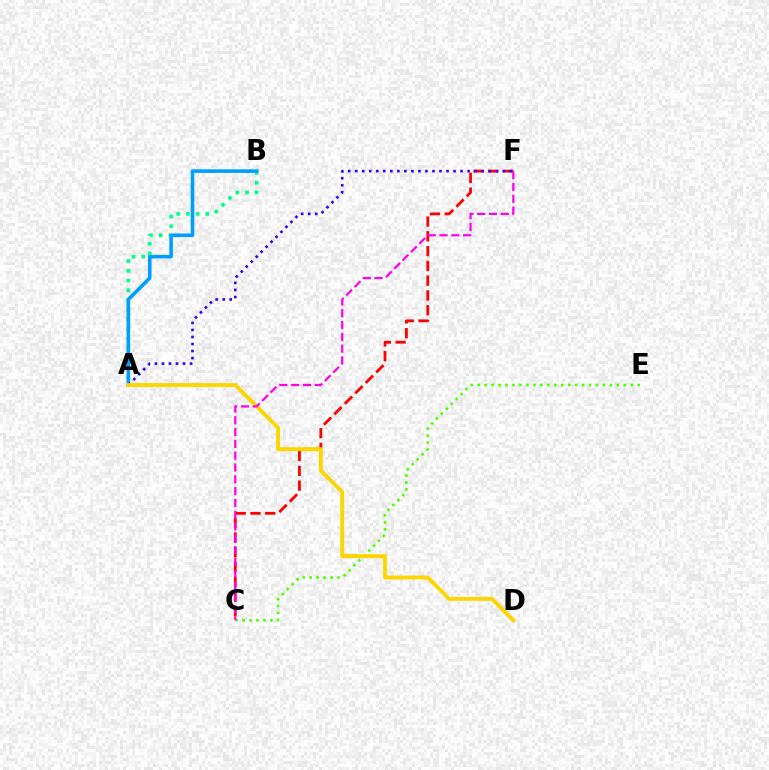{('A', 'B'): [{'color': '#00ff86', 'line_style': 'dotted', 'thickness': 2.64}, {'color': '#009eff', 'line_style': 'solid', 'thickness': 2.59}], ('C', 'E'): [{'color': '#4fff00', 'line_style': 'dotted', 'thickness': 1.89}], ('C', 'F'): [{'color': '#ff0000', 'line_style': 'dashed', 'thickness': 2.01}, {'color': '#ff00ed', 'line_style': 'dashed', 'thickness': 1.6}], ('A', 'F'): [{'color': '#3700ff', 'line_style': 'dotted', 'thickness': 1.91}], ('A', 'D'): [{'color': '#ffd500', 'line_style': 'solid', 'thickness': 2.79}]}